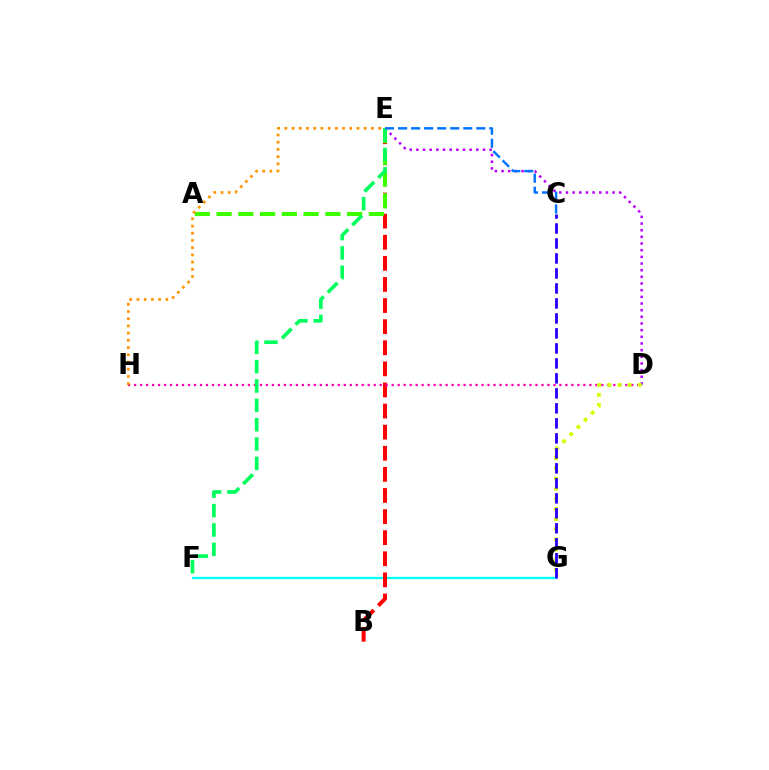{('F', 'G'): [{'color': '#00fff6', 'line_style': 'solid', 'thickness': 1.64}], ('B', 'E'): [{'color': '#ff0000', 'line_style': 'dashed', 'thickness': 2.87}], ('D', 'H'): [{'color': '#ff00ac', 'line_style': 'dotted', 'thickness': 1.63}], ('D', 'E'): [{'color': '#b900ff', 'line_style': 'dotted', 'thickness': 1.81}], ('D', 'G'): [{'color': '#d1ff00', 'line_style': 'dotted', 'thickness': 2.76}], ('A', 'E'): [{'color': '#3dff00', 'line_style': 'dashed', 'thickness': 2.96}], ('E', 'F'): [{'color': '#00ff5c', 'line_style': 'dashed', 'thickness': 2.63}], ('C', 'G'): [{'color': '#2500ff', 'line_style': 'dashed', 'thickness': 2.04}], ('C', 'E'): [{'color': '#0074ff', 'line_style': 'dashed', 'thickness': 1.77}], ('E', 'H'): [{'color': '#ff9400', 'line_style': 'dotted', 'thickness': 1.96}]}